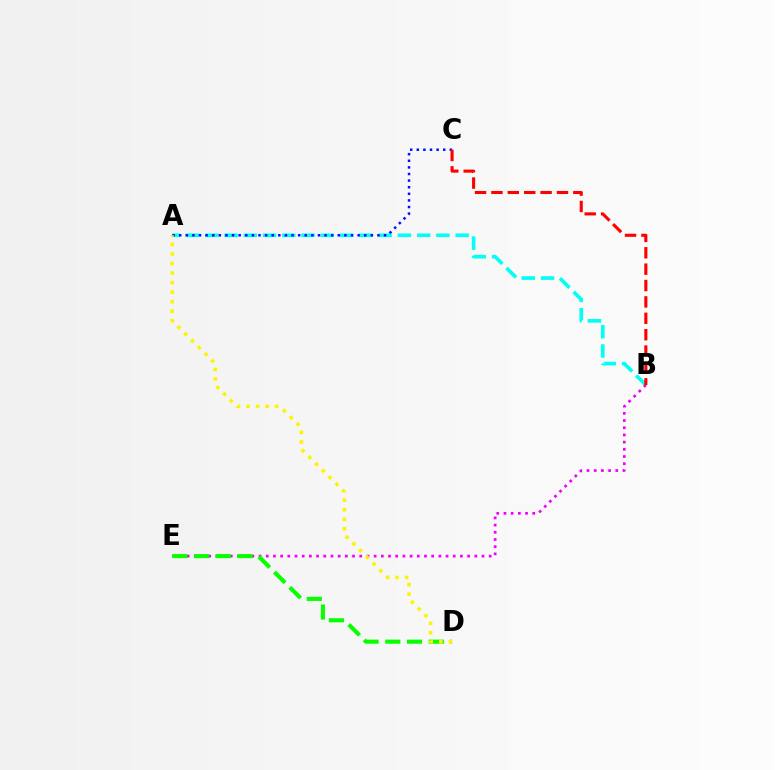{('A', 'B'): [{'color': '#00fff6', 'line_style': 'dashed', 'thickness': 2.62}], ('B', 'E'): [{'color': '#ee00ff', 'line_style': 'dotted', 'thickness': 1.95}], ('D', 'E'): [{'color': '#08ff00', 'line_style': 'dashed', 'thickness': 2.95}], ('A', 'C'): [{'color': '#0010ff', 'line_style': 'dotted', 'thickness': 1.8}], ('B', 'C'): [{'color': '#ff0000', 'line_style': 'dashed', 'thickness': 2.23}], ('A', 'D'): [{'color': '#fcf500', 'line_style': 'dotted', 'thickness': 2.59}]}